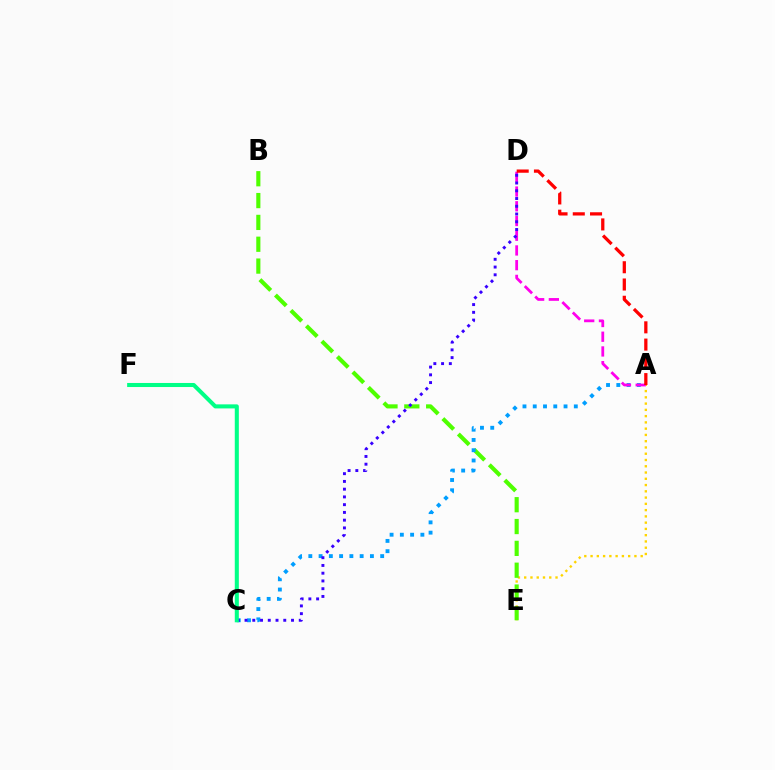{('A', 'E'): [{'color': '#ffd500', 'line_style': 'dotted', 'thickness': 1.7}], ('B', 'E'): [{'color': '#4fff00', 'line_style': 'dashed', 'thickness': 2.97}], ('A', 'C'): [{'color': '#009eff', 'line_style': 'dotted', 'thickness': 2.79}], ('A', 'D'): [{'color': '#ff00ed', 'line_style': 'dashed', 'thickness': 2.0}, {'color': '#ff0000', 'line_style': 'dashed', 'thickness': 2.34}], ('C', 'D'): [{'color': '#3700ff', 'line_style': 'dotted', 'thickness': 2.11}], ('C', 'F'): [{'color': '#00ff86', 'line_style': 'solid', 'thickness': 2.92}]}